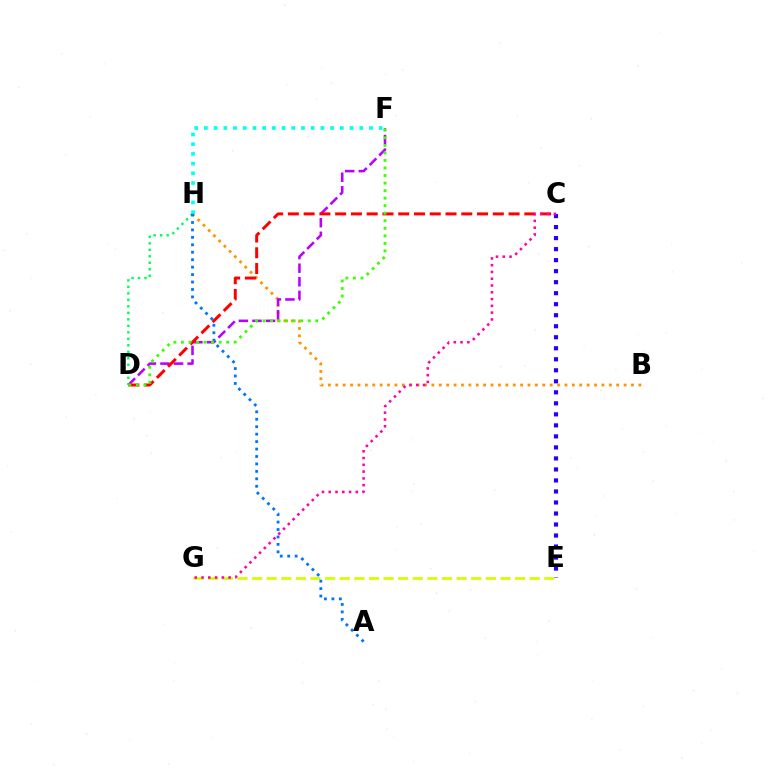{('C', 'E'): [{'color': '#2500ff', 'line_style': 'dotted', 'thickness': 2.99}], ('E', 'G'): [{'color': '#d1ff00', 'line_style': 'dashed', 'thickness': 1.99}], ('B', 'H'): [{'color': '#ff9400', 'line_style': 'dotted', 'thickness': 2.01}], ('D', 'F'): [{'color': '#b900ff', 'line_style': 'dashed', 'thickness': 1.85}, {'color': '#3dff00', 'line_style': 'dotted', 'thickness': 2.05}], ('D', 'H'): [{'color': '#00ff5c', 'line_style': 'dotted', 'thickness': 1.76}], ('C', 'D'): [{'color': '#ff0000', 'line_style': 'dashed', 'thickness': 2.14}], ('F', 'H'): [{'color': '#00fff6', 'line_style': 'dotted', 'thickness': 2.64}], ('A', 'H'): [{'color': '#0074ff', 'line_style': 'dotted', 'thickness': 2.02}], ('C', 'G'): [{'color': '#ff00ac', 'line_style': 'dotted', 'thickness': 1.84}]}